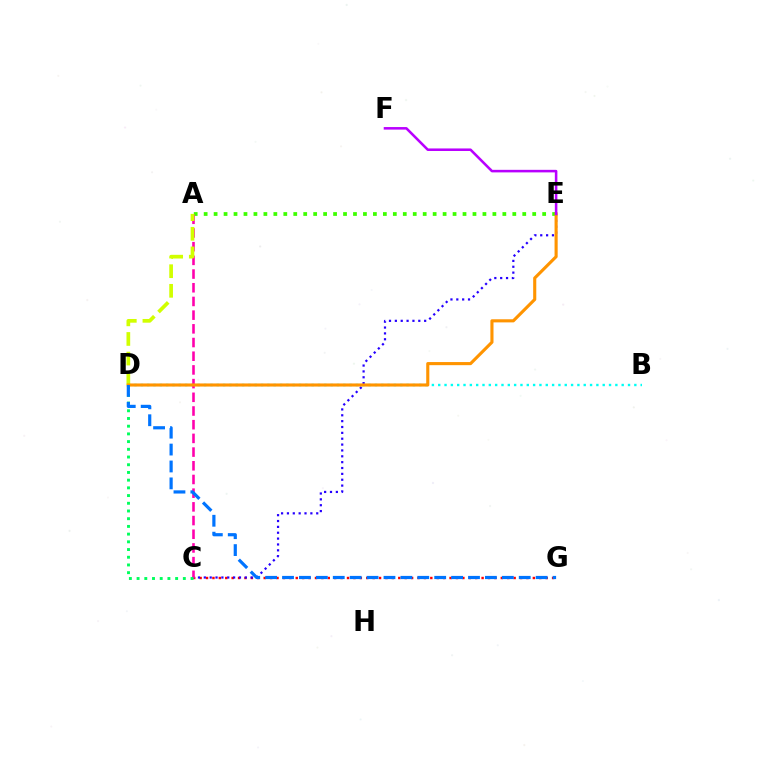{('B', 'D'): [{'color': '#00fff6', 'line_style': 'dotted', 'thickness': 1.72}], ('C', 'G'): [{'color': '#ff0000', 'line_style': 'dotted', 'thickness': 1.74}], ('A', 'E'): [{'color': '#3dff00', 'line_style': 'dotted', 'thickness': 2.71}], ('C', 'E'): [{'color': '#2500ff', 'line_style': 'dotted', 'thickness': 1.59}], ('A', 'C'): [{'color': '#ff00ac', 'line_style': 'dashed', 'thickness': 1.86}], ('A', 'D'): [{'color': '#d1ff00', 'line_style': 'dashed', 'thickness': 2.66}], ('D', 'E'): [{'color': '#ff9400', 'line_style': 'solid', 'thickness': 2.24}], ('C', 'D'): [{'color': '#00ff5c', 'line_style': 'dotted', 'thickness': 2.09}], ('E', 'F'): [{'color': '#b900ff', 'line_style': 'solid', 'thickness': 1.84}], ('D', 'G'): [{'color': '#0074ff', 'line_style': 'dashed', 'thickness': 2.3}]}